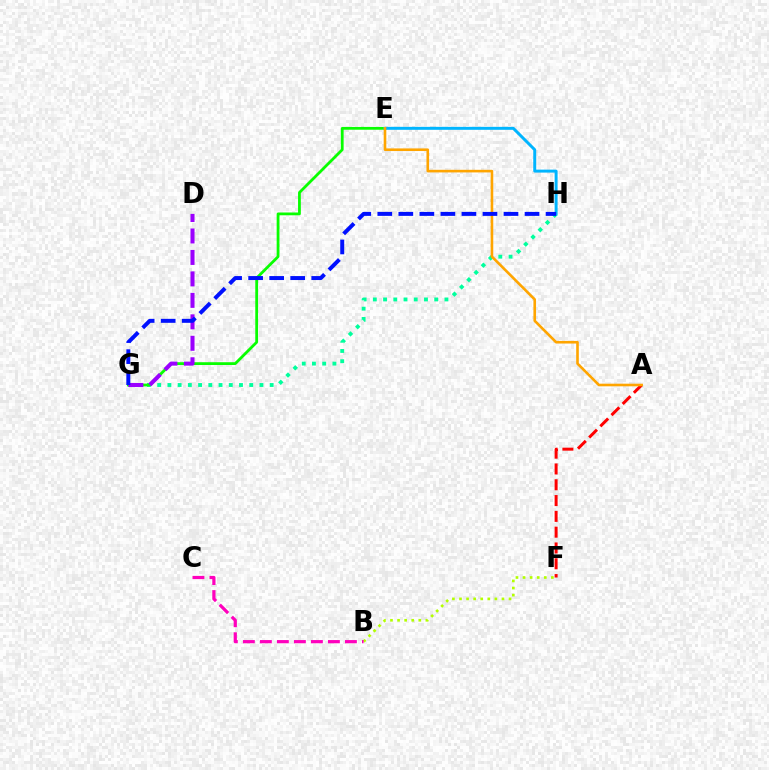{('G', 'H'): [{'color': '#00ff9d', 'line_style': 'dotted', 'thickness': 2.78}, {'color': '#0010ff', 'line_style': 'dashed', 'thickness': 2.86}], ('E', 'G'): [{'color': '#08ff00', 'line_style': 'solid', 'thickness': 2.01}], ('E', 'H'): [{'color': '#00b5ff', 'line_style': 'solid', 'thickness': 2.13}], ('B', 'F'): [{'color': '#b3ff00', 'line_style': 'dotted', 'thickness': 1.92}], ('A', 'F'): [{'color': '#ff0000', 'line_style': 'dashed', 'thickness': 2.15}], ('D', 'G'): [{'color': '#9b00ff', 'line_style': 'dashed', 'thickness': 2.92}], ('A', 'E'): [{'color': '#ffa500', 'line_style': 'solid', 'thickness': 1.88}], ('B', 'C'): [{'color': '#ff00bd', 'line_style': 'dashed', 'thickness': 2.31}]}